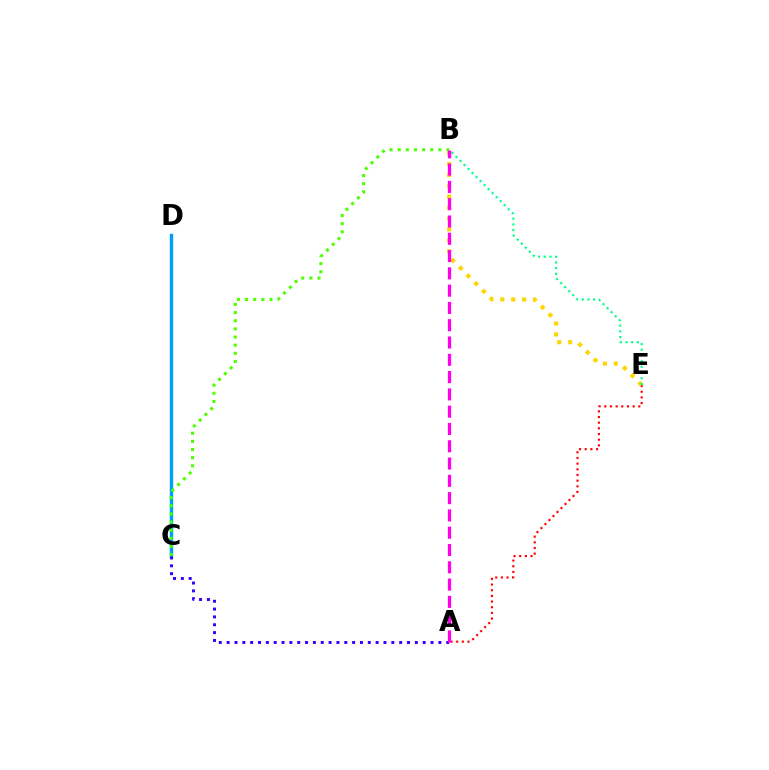{('C', 'D'): [{'color': '#009eff', 'line_style': 'solid', 'thickness': 2.46}], ('B', 'C'): [{'color': '#4fff00', 'line_style': 'dotted', 'thickness': 2.21}], ('A', 'E'): [{'color': '#ff0000', 'line_style': 'dotted', 'thickness': 1.54}], ('B', 'E'): [{'color': '#ffd500', 'line_style': 'dotted', 'thickness': 2.96}, {'color': '#00ff86', 'line_style': 'dotted', 'thickness': 1.55}], ('A', 'C'): [{'color': '#3700ff', 'line_style': 'dotted', 'thickness': 2.13}], ('A', 'B'): [{'color': '#ff00ed', 'line_style': 'dashed', 'thickness': 2.35}]}